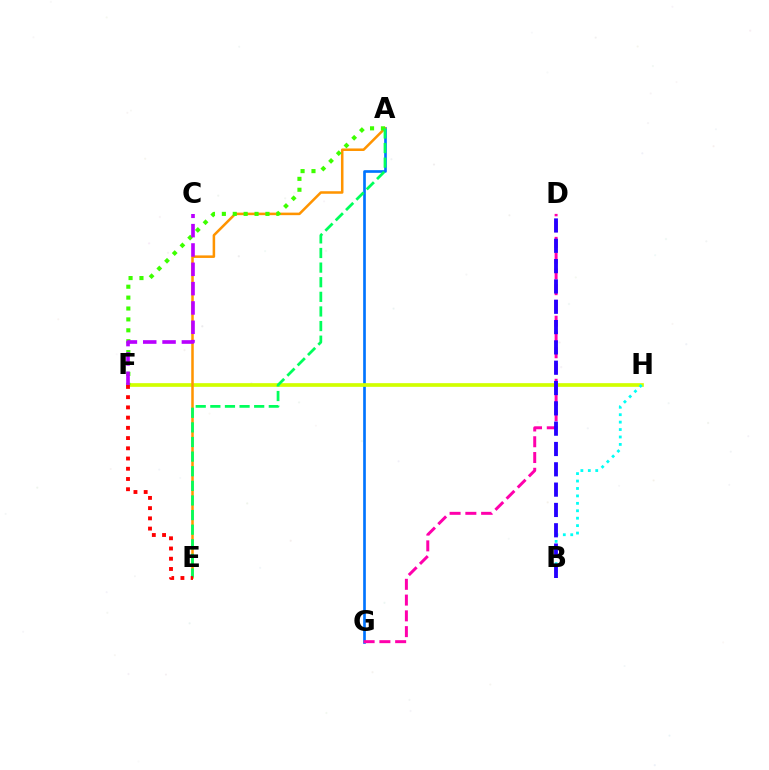{('A', 'G'): [{'color': '#0074ff', 'line_style': 'solid', 'thickness': 1.92}], ('F', 'H'): [{'color': '#d1ff00', 'line_style': 'solid', 'thickness': 2.65}], ('A', 'E'): [{'color': '#ff9400', 'line_style': 'solid', 'thickness': 1.82}, {'color': '#00ff5c', 'line_style': 'dashed', 'thickness': 1.99}], ('A', 'F'): [{'color': '#3dff00', 'line_style': 'dotted', 'thickness': 2.96}], ('B', 'H'): [{'color': '#00fff6', 'line_style': 'dotted', 'thickness': 2.02}], ('C', 'F'): [{'color': '#b900ff', 'line_style': 'dashed', 'thickness': 2.63}], ('E', 'F'): [{'color': '#ff0000', 'line_style': 'dotted', 'thickness': 2.78}], ('D', 'G'): [{'color': '#ff00ac', 'line_style': 'dashed', 'thickness': 2.14}], ('B', 'D'): [{'color': '#2500ff', 'line_style': 'dashed', 'thickness': 2.76}]}